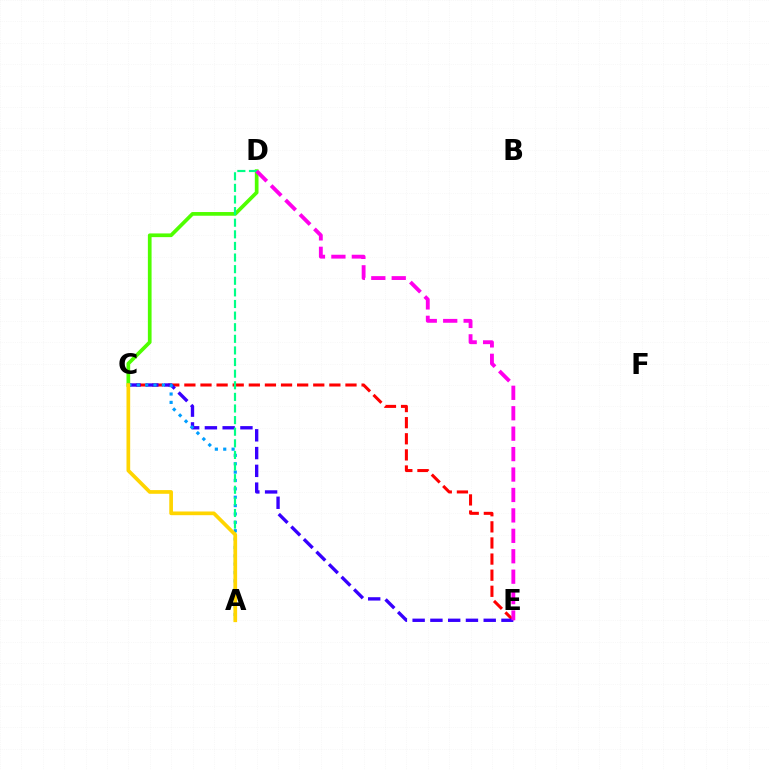{('C', 'D'): [{'color': '#4fff00', 'line_style': 'solid', 'thickness': 2.66}], ('C', 'E'): [{'color': '#ff0000', 'line_style': 'dashed', 'thickness': 2.19}, {'color': '#3700ff', 'line_style': 'dashed', 'thickness': 2.41}], ('A', 'C'): [{'color': '#009eff', 'line_style': 'dotted', 'thickness': 2.27}, {'color': '#ffd500', 'line_style': 'solid', 'thickness': 2.66}], ('A', 'D'): [{'color': '#00ff86', 'line_style': 'dashed', 'thickness': 1.58}], ('D', 'E'): [{'color': '#ff00ed', 'line_style': 'dashed', 'thickness': 2.78}]}